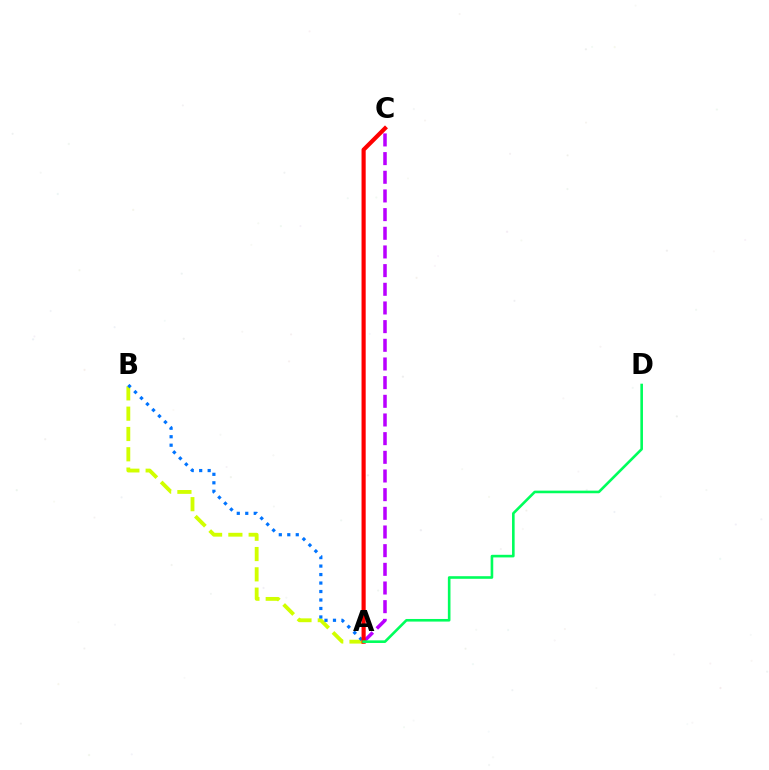{('A', 'C'): [{'color': '#b900ff', 'line_style': 'dashed', 'thickness': 2.54}, {'color': '#ff0000', 'line_style': 'solid', 'thickness': 2.99}], ('A', 'B'): [{'color': '#d1ff00', 'line_style': 'dashed', 'thickness': 2.76}, {'color': '#0074ff', 'line_style': 'dotted', 'thickness': 2.3}], ('A', 'D'): [{'color': '#00ff5c', 'line_style': 'solid', 'thickness': 1.88}]}